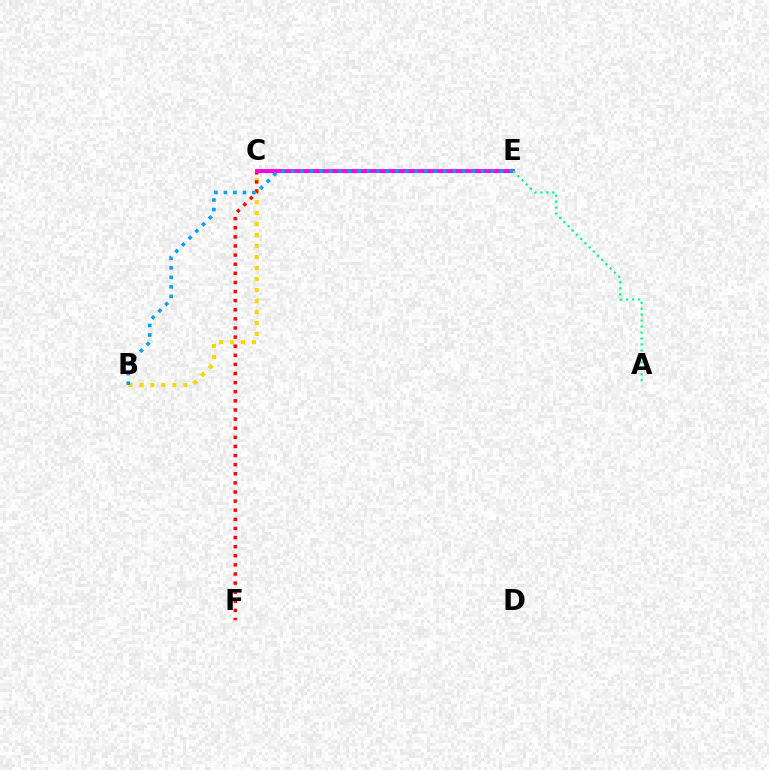{('C', 'E'): [{'color': '#4fff00', 'line_style': 'solid', 'thickness': 2.84}, {'color': '#3700ff', 'line_style': 'dashed', 'thickness': 2.14}, {'color': '#ff00ed', 'line_style': 'solid', 'thickness': 2.71}], ('B', 'C'): [{'color': '#ffd500', 'line_style': 'dotted', 'thickness': 2.98}], ('C', 'F'): [{'color': '#ff0000', 'line_style': 'dotted', 'thickness': 2.48}], ('B', 'E'): [{'color': '#009eff', 'line_style': 'dotted', 'thickness': 2.58}], ('A', 'E'): [{'color': '#00ff86', 'line_style': 'dotted', 'thickness': 1.62}]}